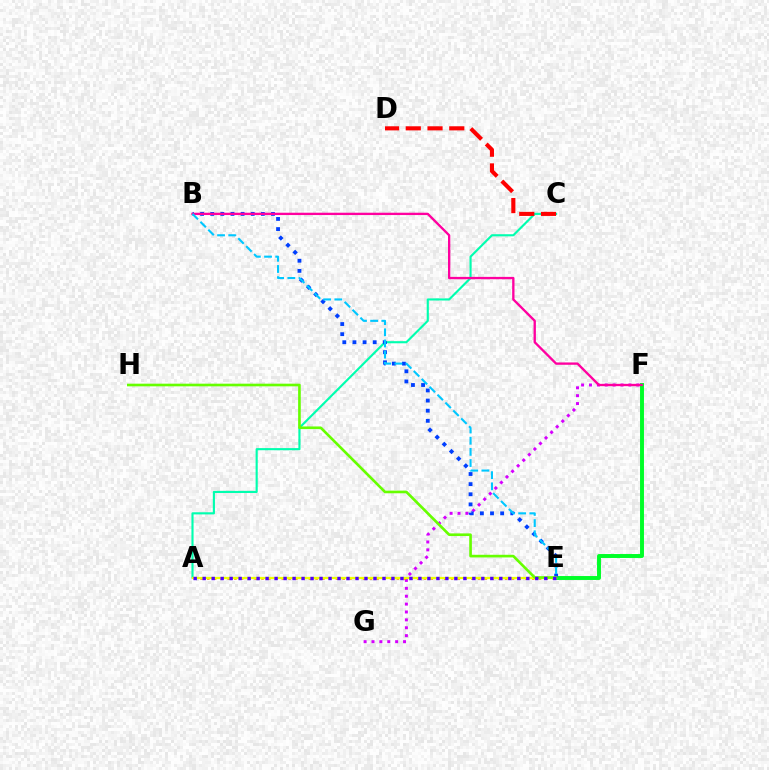{('F', 'G'): [{'color': '#d600ff', 'line_style': 'dotted', 'thickness': 2.14}], ('E', 'F'): [{'color': '#00ff27', 'line_style': 'solid', 'thickness': 2.83}], ('A', 'C'): [{'color': '#00ffaf', 'line_style': 'solid', 'thickness': 1.54}], ('B', 'E'): [{'color': '#003fff', 'line_style': 'dotted', 'thickness': 2.75}, {'color': '#00c7ff', 'line_style': 'dashed', 'thickness': 1.52}], ('B', 'F'): [{'color': '#ff00a0', 'line_style': 'solid', 'thickness': 1.68}], ('C', 'D'): [{'color': '#ff0000', 'line_style': 'dashed', 'thickness': 2.95}], ('A', 'E'): [{'color': '#ff8800', 'line_style': 'dotted', 'thickness': 1.84}, {'color': '#eeff00', 'line_style': 'solid', 'thickness': 1.61}, {'color': '#4f00ff', 'line_style': 'dotted', 'thickness': 2.44}], ('E', 'H'): [{'color': '#66ff00', 'line_style': 'solid', 'thickness': 1.91}]}